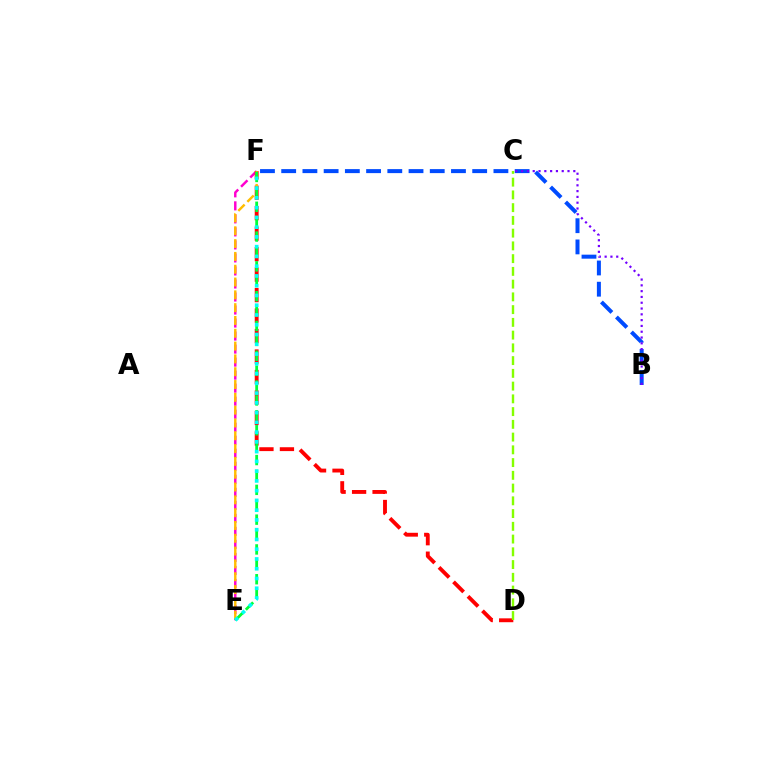{('B', 'F'): [{'color': '#004bff', 'line_style': 'dashed', 'thickness': 2.88}], ('E', 'F'): [{'color': '#ff00cf', 'line_style': 'dashed', 'thickness': 1.77}, {'color': '#ffbd00', 'line_style': 'dashed', 'thickness': 1.74}, {'color': '#00ff39', 'line_style': 'dashed', 'thickness': 2.02}, {'color': '#00fff6', 'line_style': 'dotted', 'thickness': 2.65}], ('D', 'F'): [{'color': '#ff0000', 'line_style': 'dashed', 'thickness': 2.78}], ('C', 'D'): [{'color': '#84ff00', 'line_style': 'dashed', 'thickness': 1.73}], ('B', 'C'): [{'color': '#7200ff', 'line_style': 'dotted', 'thickness': 1.58}]}